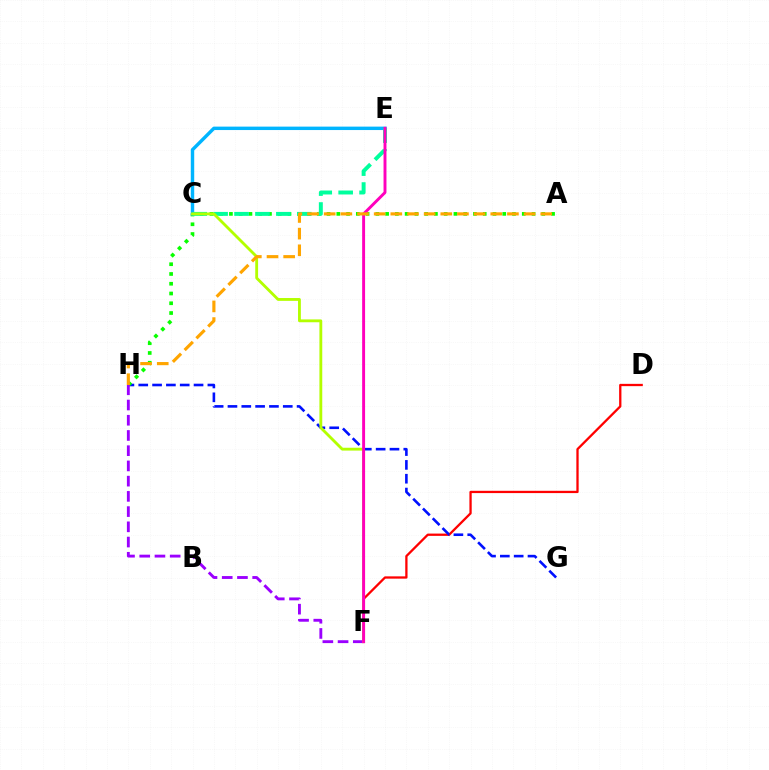{('D', 'F'): [{'color': '#ff0000', 'line_style': 'solid', 'thickness': 1.65}], ('G', 'H'): [{'color': '#0010ff', 'line_style': 'dashed', 'thickness': 1.88}], ('A', 'H'): [{'color': '#08ff00', 'line_style': 'dotted', 'thickness': 2.65}, {'color': '#ffa500', 'line_style': 'dashed', 'thickness': 2.26}], ('C', 'E'): [{'color': '#00b5ff', 'line_style': 'solid', 'thickness': 2.47}, {'color': '#00ff9d', 'line_style': 'dashed', 'thickness': 2.84}], ('F', 'H'): [{'color': '#9b00ff', 'line_style': 'dashed', 'thickness': 2.07}], ('C', 'F'): [{'color': '#b3ff00', 'line_style': 'solid', 'thickness': 2.04}], ('E', 'F'): [{'color': '#ff00bd', 'line_style': 'solid', 'thickness': 2.11}]}